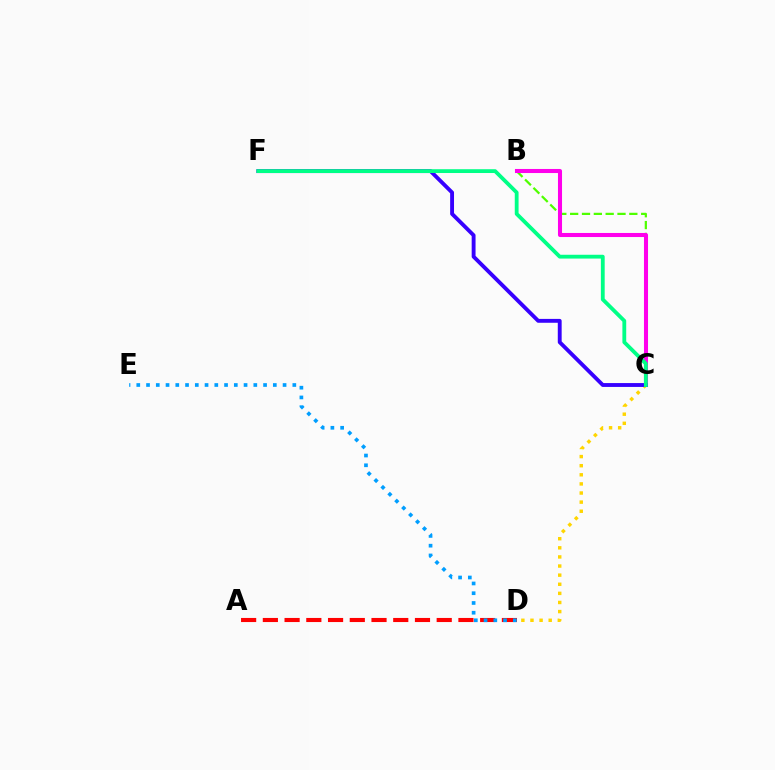{('B', 'C'): [{'color': '#4fff00', 'line_style': 'dashed', 'thickness': 1.61}, {'color': '#ff00ed', 'line_style': 'solid', 'thickness': 2.93}], ('C', 'D'): [{'color': '#ffd500', 'line_style': 'dotted', 'thickness': 2.47}], ('C', 'F'): [{'color': '#3700ff', 'line_style': 'solid', 'thickness': 2.79}, {'color': '#00ff86', 'line_style': 'solid', 'thickness': 2.74}], ('A', 'D'): [{'color': '#ff0000', 'line_style': 'dashed', 'thickness': 2.95}], ('D', 'E'): [{'color': '#009eff', 'line_style': 'dotted', 'thickness': 2.65}]}